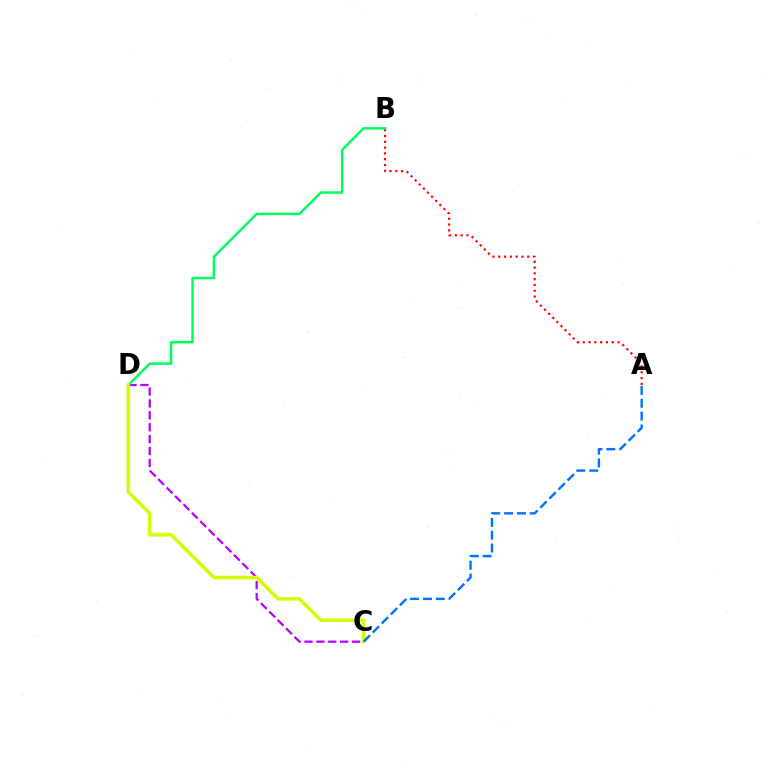{('A', 'B'): [{'color': '#ff0000', 'line_style': 'dotted', 'thickness': 1.58}], ('C', 'D'): [{'color': '#b900ff', 'line_style': 'dashed', 'thickness': 1.62}, {'color': '#d1ff00', 'line_style': 'solid', 'thickness': 2.54}], ('B', 'D'): [{'color': '#00ff5c', 'line_style': 'solid', 'thickness': 1.77}], ('A', 'C'): [{'color': '#0074ff', 'line_style': 'dashed', 'thickness': 1.75}]}